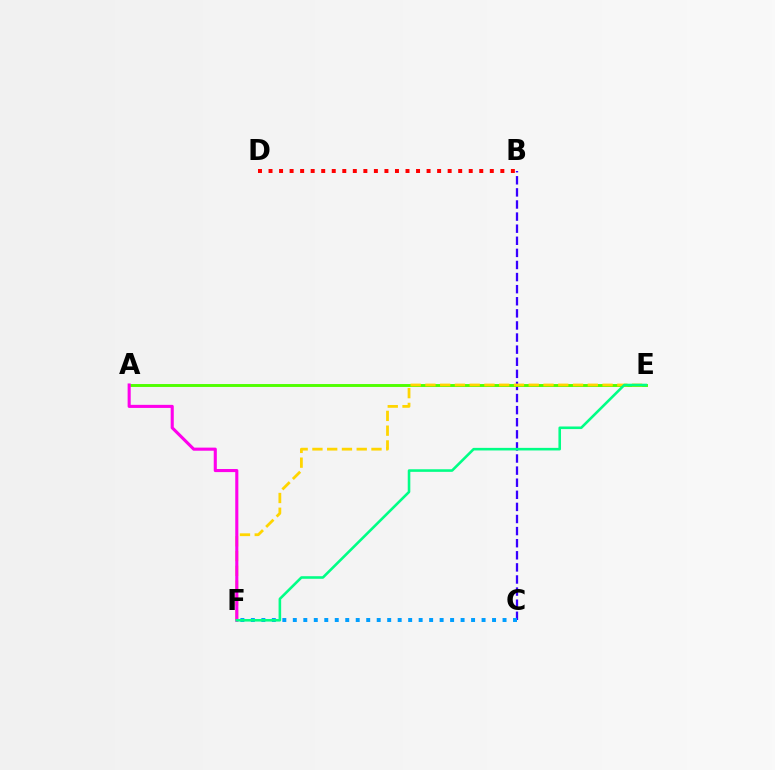{('B', 'C'): [{'color': '#3700ff', 'line_style': 'dashed', 'thickness': 1.64}], ('A', 'E'): [{'color': '#4fff00', 'line_style': 'solid', 'thickness': 2.1}], ('C', 'F'): [{'color': '#009eff', 'line_style': 'dotted', 'thickness': 2.85}], ('B', 'D'): [{'color': '#ff0000', 'line_style': 'dotted', 'thickness': 2.86}], ('E', 'F'): [{'color': '#ffd500', 'line_style': 'dashed', 'thickness': 2.01}, {'color': '#00ff86', 'line_style': 'solid', 'thickness': 1.86}], ('A', 'F'): [{'color': '#ff00ed', 'line_style': 'solid', 'thickness': 2.23}]}